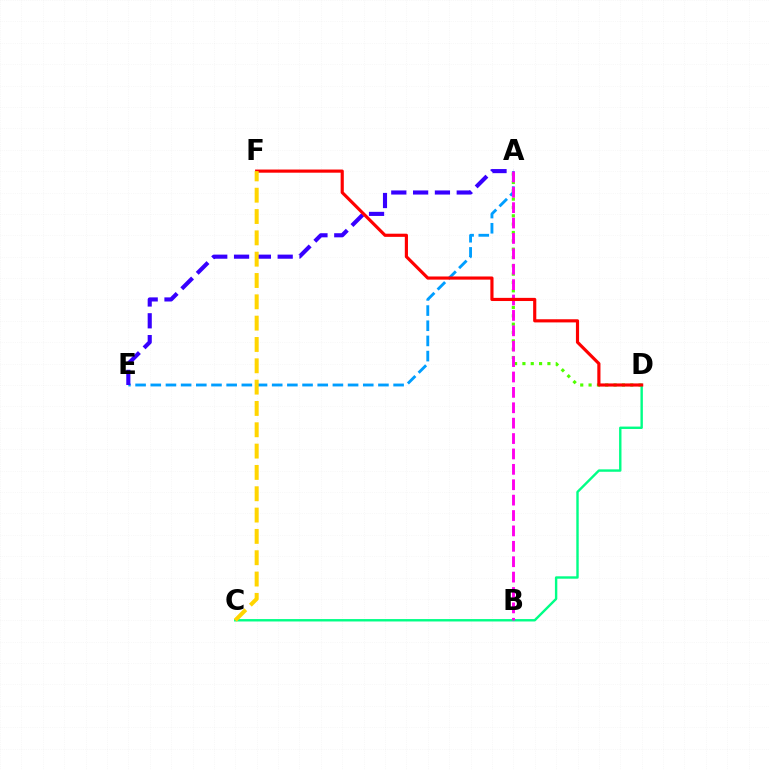{('A', 'D'): [{'color': '#4fff00', 'line_style': 'dotted', 'thickness': 2.26}], ('A', 'E'): [{'color': '#009eff', 'line_style': 'dashed', 'thickness': 2.06}, {'color': '#3700ff', 'line_style': 'dashed', 'thickness': 2.96}], ('C', 'D'): [{'color': '#00ff86', 'line_style': 'solid', 'thickness': 1.73}], ('A', 'B'): [{'color': '#ff00ed', 'line_style': 'dashed', 'thickness': 2.09}], ('D', 'F'): [{'color': '#ff0000', 'line_style': 'solid', 'thickness': 2.27}], ('C', 'F'): [{'color': '#ffd500', 'line_style': 'dashed', 'thickness': 2.9}]}